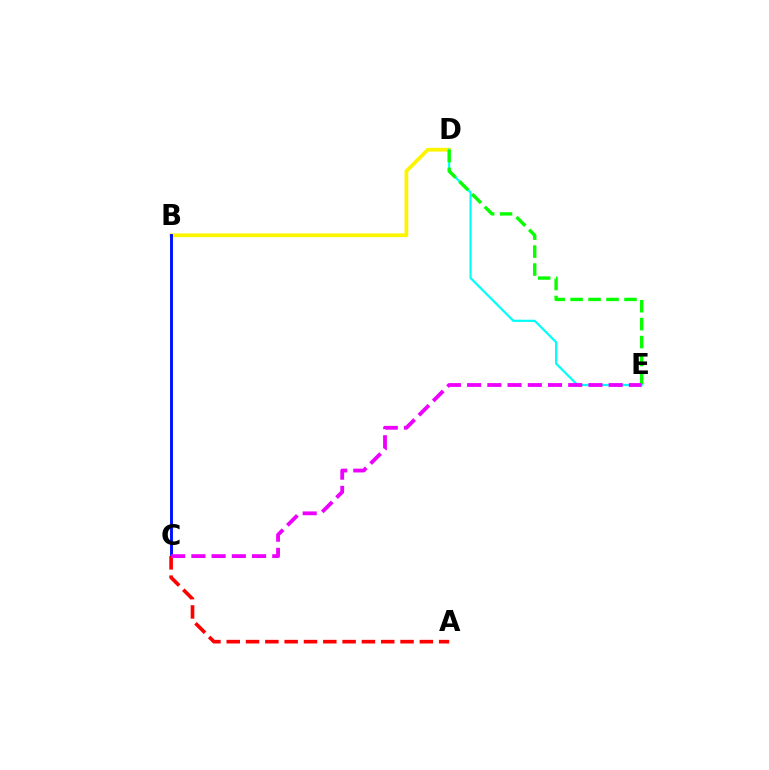{('B', 'D'): [{'color': '#fcf500', 'line_style': 'solid', 'thickness': 2.7}], ('D', 'E'): [{'color': '#00fff6', 'line_style': 'solid', 'thickness': 1.58}, {'color': '#08ff00', 'line_style': 'dashed', 'thickness': 2.44}], ('B', 'C'): [{'color': '#0010ff', 'line_style': 'solid', 'thickness': 2.09}], ('A', 'C'): [{'color': '#ff0000', 'line_style': 'dashed', 'thickness': 2.62}], ('C', 'E'): [{'color': '#ee00ff', 'line_style': 'dashed', 'thickness': 2.75}]}